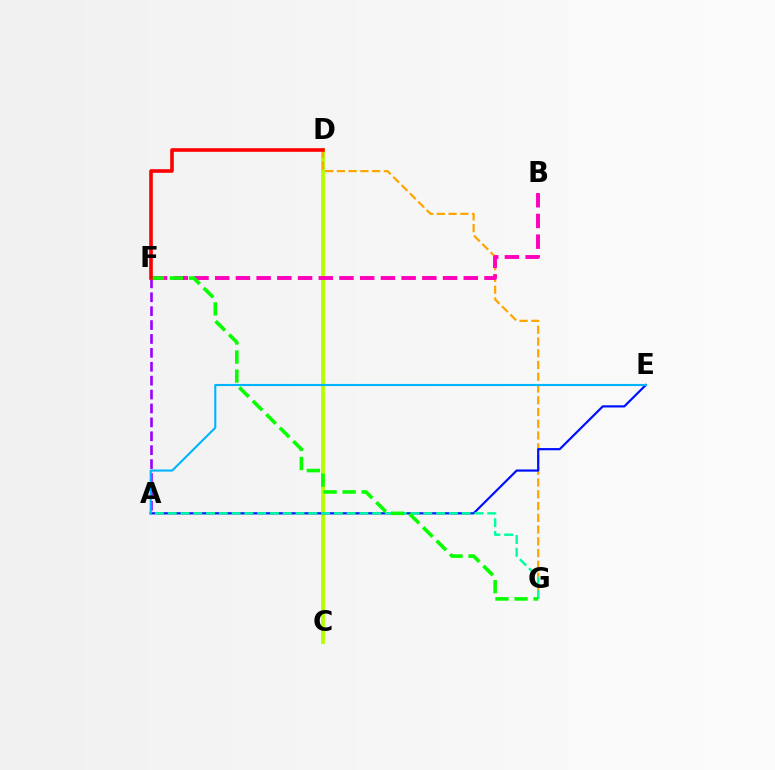{('C', 'D'): [{'color': '#b3ff00', 'line_style': 'solid', 'thickness': 2.75}], ('D', 'G'): [{'color': '#ffa500', 'line_style': 'dashed', 'thickness': 1.6}], ('A', 'F'): [{'color': '#9b00ff', 'line_style': 'dashed', 'thickness': 1.89}], ('A', 'E'): [{'color': '#0010ff', 'line_style': 'solid', 'thickness': 1.58}, {'color': '#00b5ff', 'line_style': 'solid', 'thickness': 1.52}], ('A', 'G'): [{'color': '#00ff9d', 'line_style': 'dashed', 'thickness': 1.74}], ('B', 'F'): [{'color': '#ff00bd', 'line_style': 'dashed', 'thickness': 2.81}], ('F', 'G'): [{'color': '#08ff00', 'line_style': 'dashed', 'thickness': 2.59}], ('D', 'F'): [{'color': '#ff0000', 'line_style': 'solid', 'thickness': 2.59}]}